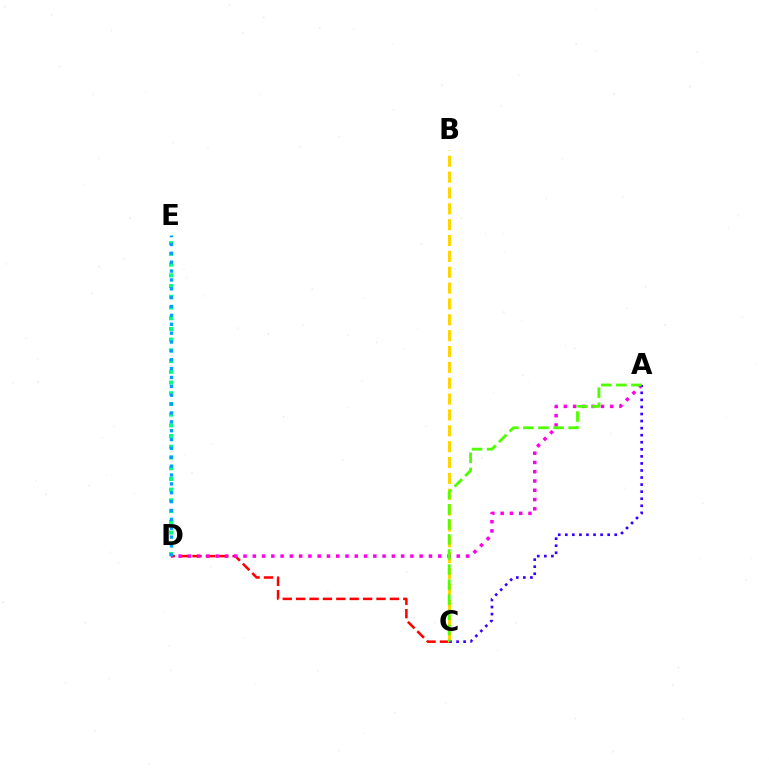{('C', 'D'): [{'color': '#ff0000', 'line_style': 'dashed', 'thickness': 1.82}], ('B', 'C'): [{'color': '#ffd500', 'line_style': 'dashed', 'thickness': 2.15}], ('A', 'D'): [{'color': '#ff00ed', 'line_style': 'dotted', 'thickness': 2.52}], ('A', 'C'): [{'color': '#3700ff', 'line_style': 'dotted', 'thickness': 1.92}, {'color': '#4fff00', 'line_style': 'dashed', 'thickness': 2.05}], ('D', 'E'): [{'color': '#00ff86', 'line_style': 'dotted', 'thickness': 2.91}, {'color': '#009eff', 'line_style': 'dotted', 'thickness': 2.41}]}